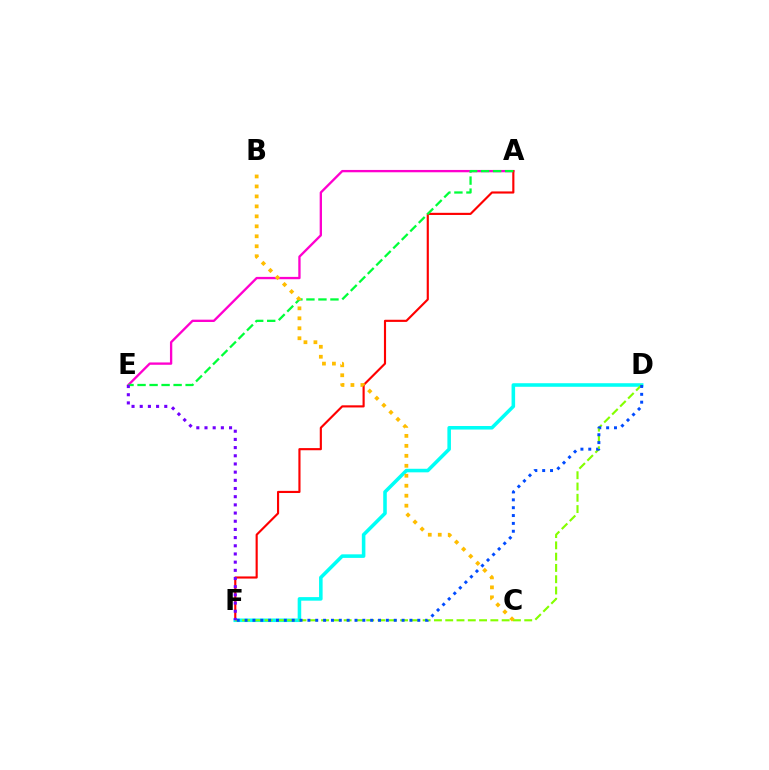{('A', 'E'): [{'color': '#ff00cf', 'line_style': 'solid', 'thickness': 1.68}, {'color': '#00ff39', 'line_style': 'dashed', 'thickness': 1.63}], ('A', 'F'): [{'color': '#ff0000', 'line_style': 'solid', 'thickness': 1.54}], ('D', 'F'): [{'color': '#00fff6', 'line_style': 'solid', 'thickness': 2.56}, {'color': '#84ff00', 'line_style': 'dashed', 'thickness': 1.53}, {'color': '#004bff', 'line_style': 'dotted', 'thickness': 2.13}], ('B', 'C'): [{'color': '#ffbd00', 'line_style': 'dotted', 'thickness': 2.71}], ('E', 'F'): [{'color': '#7200ff', 'line_style': 'dotted', 'thickness': 2.22}]}